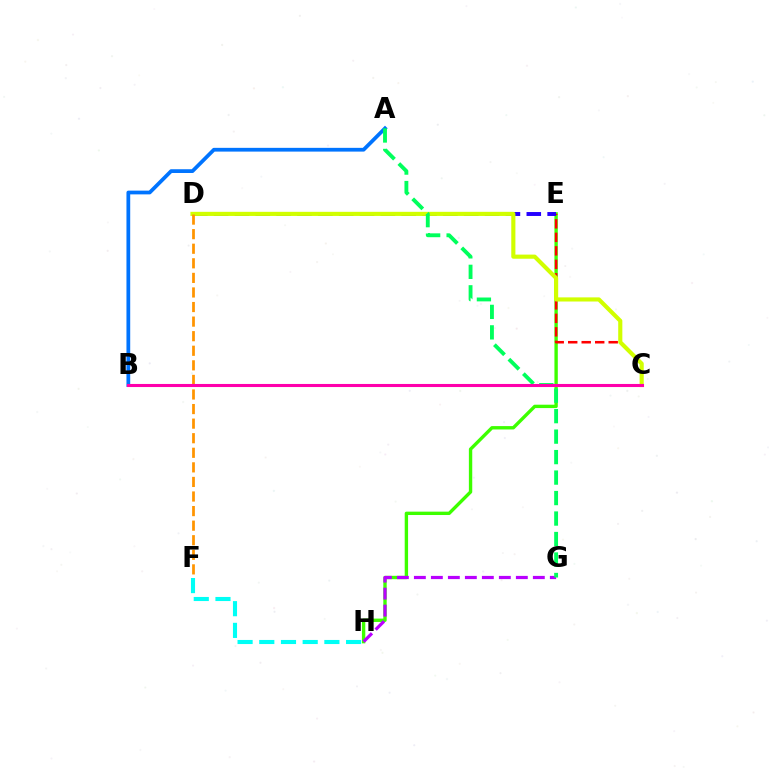{('E', 'H'): [{'color': '#3dff00', 'line_style': 'solid', 'thickness': 2.43}], ('C', 'E'): [{'color': '#ff0000', 'line_style': 'dashed', 'thickness': 1.83}], ('F', 'H'): [{'color': '#00fff6', 'line_style': 'dashed', 'thickness': 2.95}], ('A', 'B'): [{'color': '#0074ff', 'line_style': 'solid', 'thickness': 2.7}], ('D', 'E'): [{'color': '#2500ff', 'line_style': 'dashed', 'thickness': 2.83}], ('C', 'D'): [{'color': '#d1ff00', 'line_style': 'solid', 'thickness': 2.97}], ('G', 'H'): [{'color': '#b900ff', 'line_style': 'dashed', 'thickness': 2.31}], ('D', 'F'): [{'color': '#ff9400', 'line_style': 'dashed', 'thickness': 1.98}], ('A', 'G'): [{'color': '#00ff5c', 'line_style': 'dashed', 'thickness': 2.78}], ('B', 'C'): [{'color': '#ff00ac', 'line_style': 'solid', 'thickness': 2.21}]}